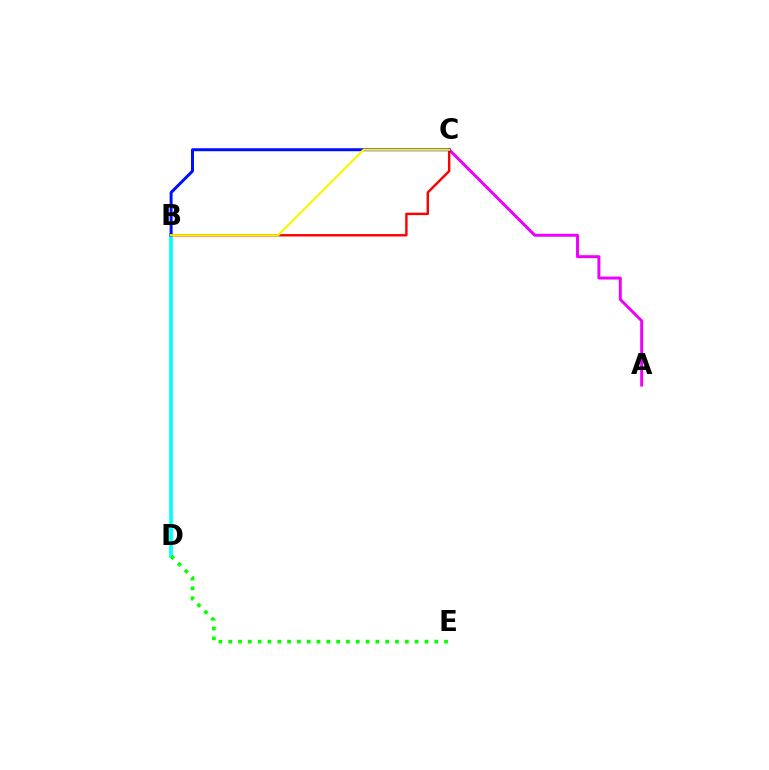{('A', 'C'): [{'color': '#ee00ff', 'line_style': 'solid', 'thickness': 2.12}], ('B', 'C'): [{'color': '#ff0000', 'line_style': 'solid', 'thickness': 1.74}, {'color': '#0010ff', 'line_style': 'solid', 'thickness': 2.15}, {'color': '#fcf500', 'line_style': 'solid', 'thickness': 1.56}], ('B', 'D'): [{'color': '#00fff6', 'line_style': 'solid', 'thickness': 2.64}], ('D', 'E'): [{'color': '#08ff00', 'line_style': 'dotted', 'thickness': 2.67}]}